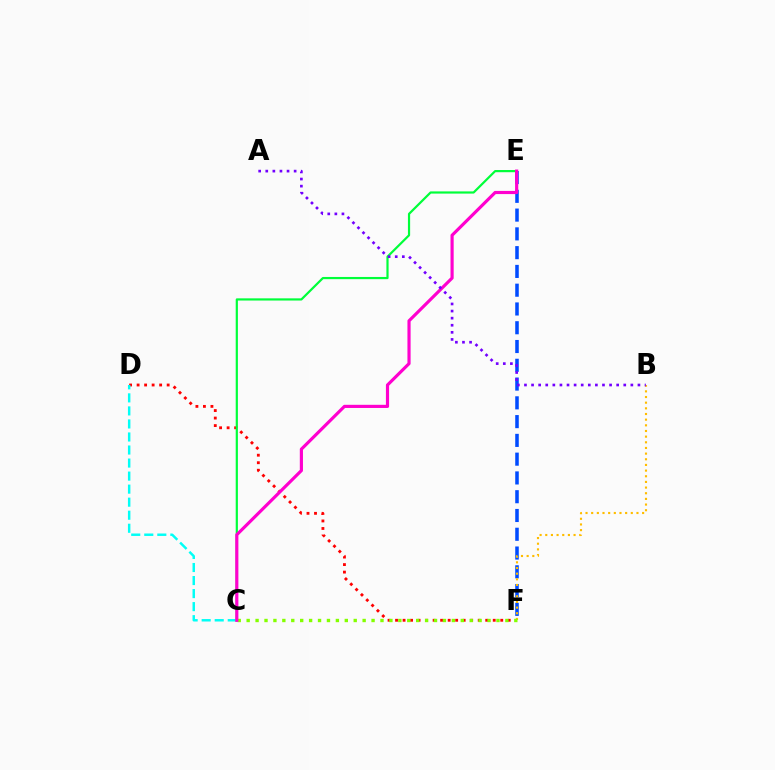{('D', 'F'): [{'color': '#ff0000', 'line_style': 'dotted', 'thickness': 2.04}], ('E', 'F'): [{'color': '#004bff', 'line_style': 'dashed', 'thickness': 2.55}], ('B', 'F'): [{'color': '#ffbd00', 'line_style': 'dotted', 'thickness': 1.54}], ('C', 'E'): [{'color': '#00ff39', 'line_style': 'solid', 'thickness': 1.58}, {'color': '#ff00cf', 'line_style': 'solid', 'thickness': 2.28}], ('C', 'D'): [{'color': '#00fff6', 'line_style': 'dashed', 'thickness': 1.77}], ('C', 'F'): [{'color': '#84ff00', 'line_style': 'dotted', 'thickness': 2.42}], ('A', 'B'): [{'color': '#7200ff', 'line_style': 'dotted', 'thickness': 1.93}]}